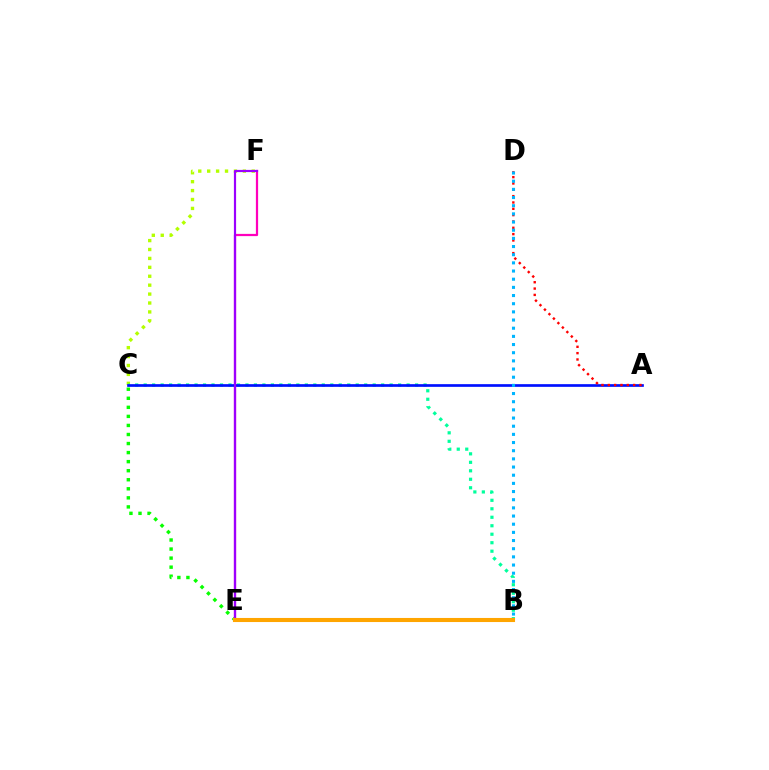{('C', 'E'): [{'color': '#08ff00', 'line_style': 'dotted', 'thickness': 2.46}], ('C', 'F'): [{'color': '#b3ff00', 'line_style': 'dotted', 'thickness': 2.42}], ('E', 'F'): [{'color': '#ff00bd', 'line_style': 'solid', 'thickness': 1.61}, {'color': '#9b00ff', 'line_style': 'solid', 'thickness': 1.57}], ('B', 'C'): [{'color': '#00ff9d', 'line_style': 'dotted', 'thickness': 2.3}], ('A', 'C'): [{'color': '#0010ff', 'line_style': 'solid', 'thickness': 1.93}], ('A', 'D'): [{'color': '#ff0000', 'line_style': 'dotted', 'thickness': 1.72}], ('B', 'D'): [{'color': '#00b5ff', 'line_style': 'dotted', 'thickness': 2.22}], ('B', 'E'): [{'color': '#ffa500', 'line_style': 'solid', 'thickness': 2.94}]}